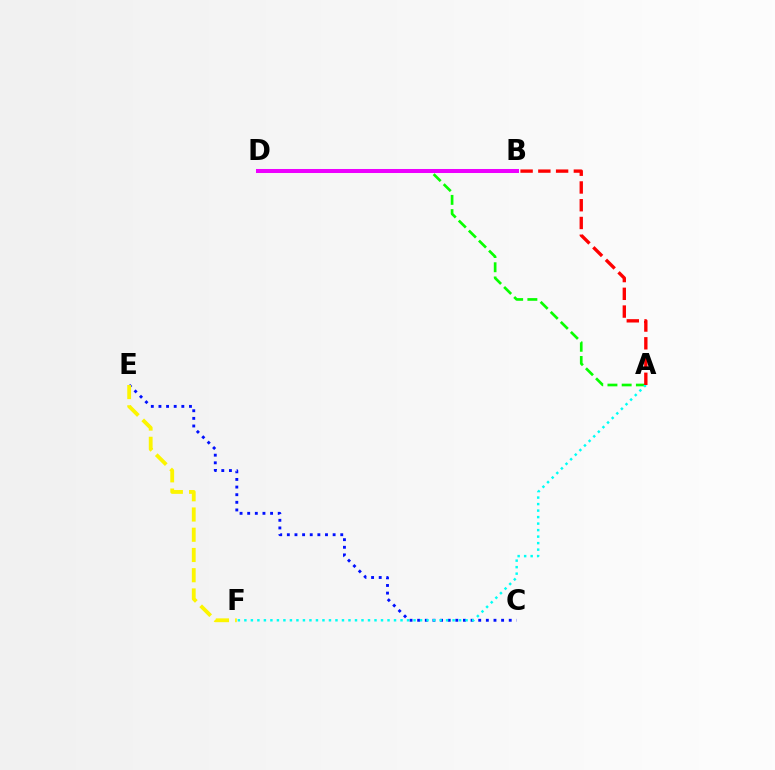{('A', 'D'): [{'color': '#08ff00', 'line_style': 'dashed', 'thickness': 1.93}], ('C', 'E'): [{'color': '#0010ff', 'line_style': 'dotted', 'thickness': 2.07}], ('A', 'F'): [{'color': '#00fff6', 'line_style': 'dotted', 'thickness': 1.77}], ('E', 'F'): [{'color': '#fcf500', 'line_style': 'dashed', 'thickness': 2.75}], ('B', 'D'): [{'color': '#ee00ff', 'line_style': 'solid', 'thickness': 2.89}], ('A', 'B'): [{'color': '#ff0000', 'line_style': 'dashed', 'thickness': 2.41}]}